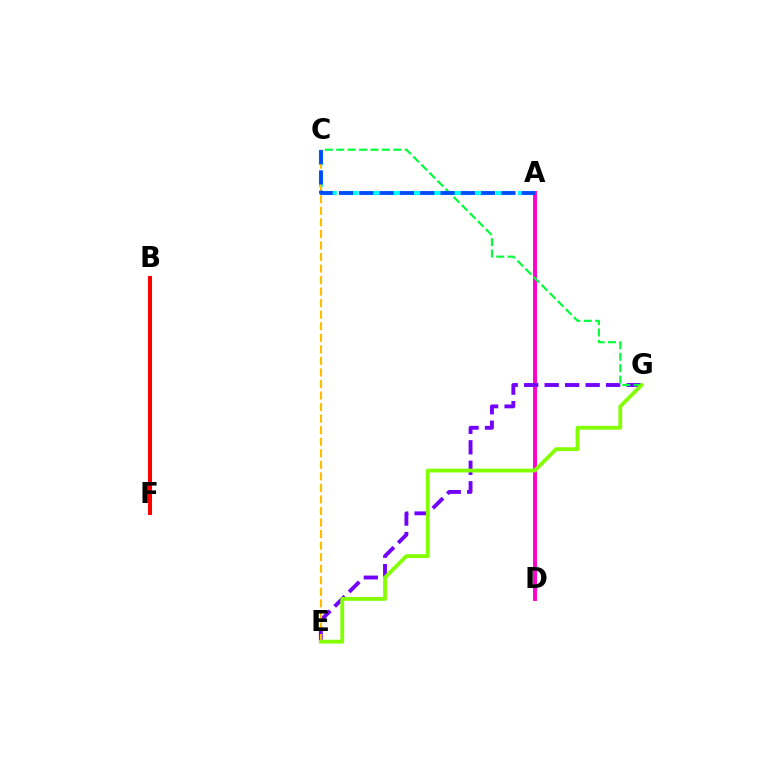{('A', 'D'): [{'color': '#ff00cf', 'line_style': 'solid', 'thickness': 2.82}], ('E', 'G'): [{'color': '#7200ff', 'line_style': 'dashed', 'thickness': 2.78}, {'color': '#84ff00', 'line_style': 'solid', 'thickness': 2.75}], ('A', 'C'): [{'color': '#00fff6', 'line_style': 'dashed', 'thickness': 2.96}, {'color': '#004bff', 'line_style': 'dashed', 'thickness': 2.76}], ('B', 'F'): [{'color': '#ff0000', 'line_style': 'solid', 'thickness': 2.92}], ('C', 'E'): [{'color': '#ffbd00', 'line_style': 'dashed', 'thickness': 1.57}], ('C', 'G'): [{'color': '#00ff39', 'line_style': 'dashed', 'thickness': 1.55}]}